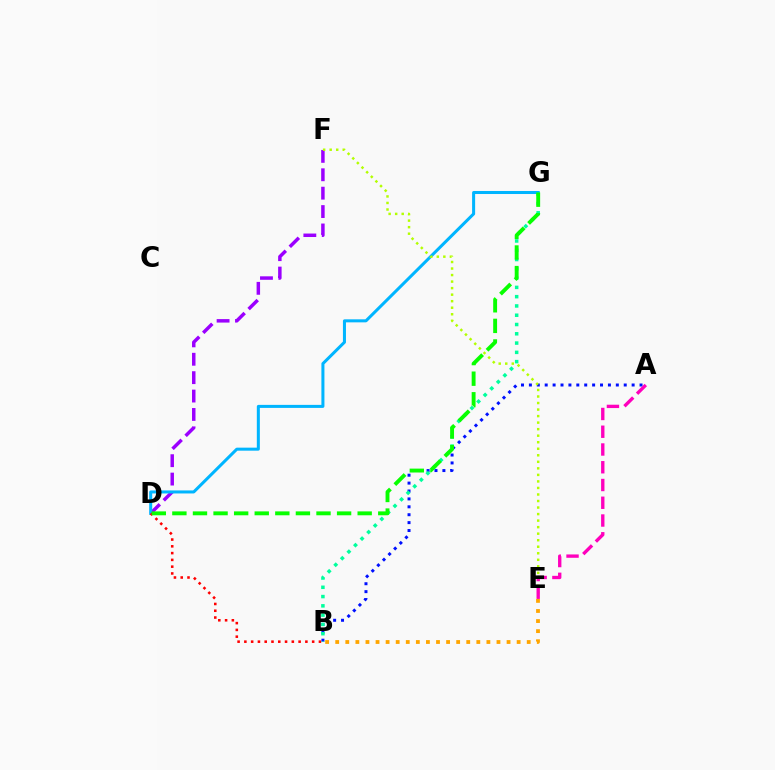{('D', 'F'): [{'color': '#9b00ff', 'line_style': 'dashed', 'thickness': 2.5}], ('D', 'G'): [{'color': '#00b5ff', 'line_style': 'solid', 'thickness': 2.18}, {'color': '#08ff00', 'line_style': 'dashed', 'thickness': 2.8}], ('B', 'D'): [{'color': '#ff0000', 'line_style': 'dotted', 'thickness': 1.84}], ('A', 'B'): [{'color': '#0010ff', 'line_style': 'dotted', 'thickness': 2.15}], ('B', 'G'): [{'color': '#00ff9d', 'line_style': 'dotted', 'thickness': 2.52}], ('B', 'E'): [{'color': '#ffa500', 'line_style': 'dotted', 'thickness': 2.74}], ('E', 'F'): [{'color': '#b3ff00', 'line_style': 'dotted', 'thickness': 1.77}], ('A', 'E'): [{'color': '#ff00bd', 'line_style': 'dashed', 'thickness': 2.41}]}